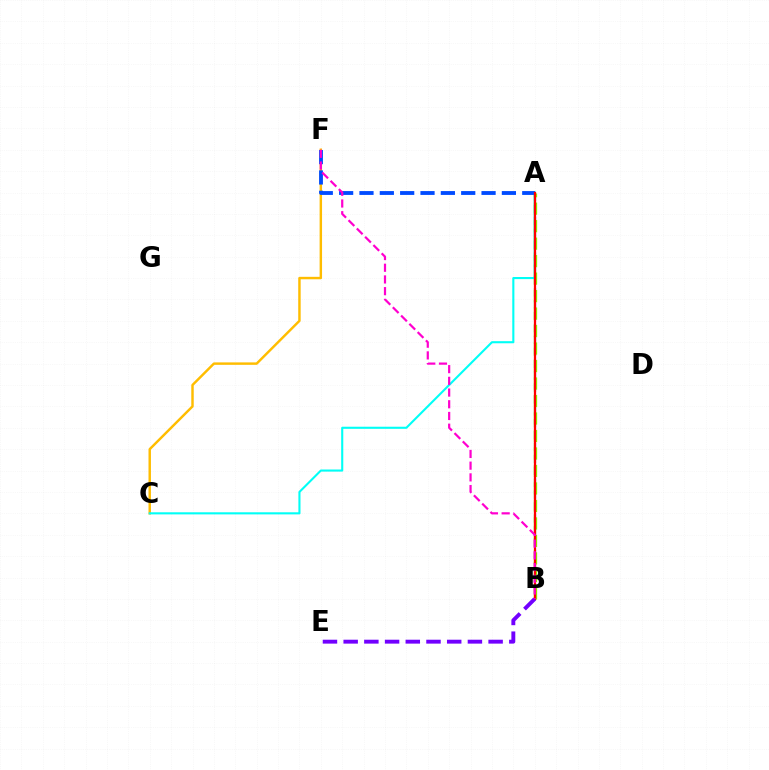{('A', 'B'): [{'color': '#00ff39', 'line_style': 'dashed', 'thickness': 1.62}, {'color': '#84ff00', 'line_style': 'dashed', 'thickness': 2.38}, {'color': '#ff0000', 'line_style': 'solid', 'thickness': 1.63}], ('C', 'F'): [{'color': '#ffbd00', 'line_style': 'solid', 'thickness': 1.76}], ('A', 'C'): [{'color': '#00fff6', 'line_style': 'solid', 'thickness': 1.51}], ('A', 'F'): [{'color': '#004bff', 'line_style': 'dashed', 'thickness': 2.76}], ('B', 'E'): [{'color': '#7200ff', 'line_style': 'dashed', 'thickness': 2.81}], ('B', 'F'): [{'color': '#ff00cf', 'line_style': 'dashed', 'thickness': 1.59}]}